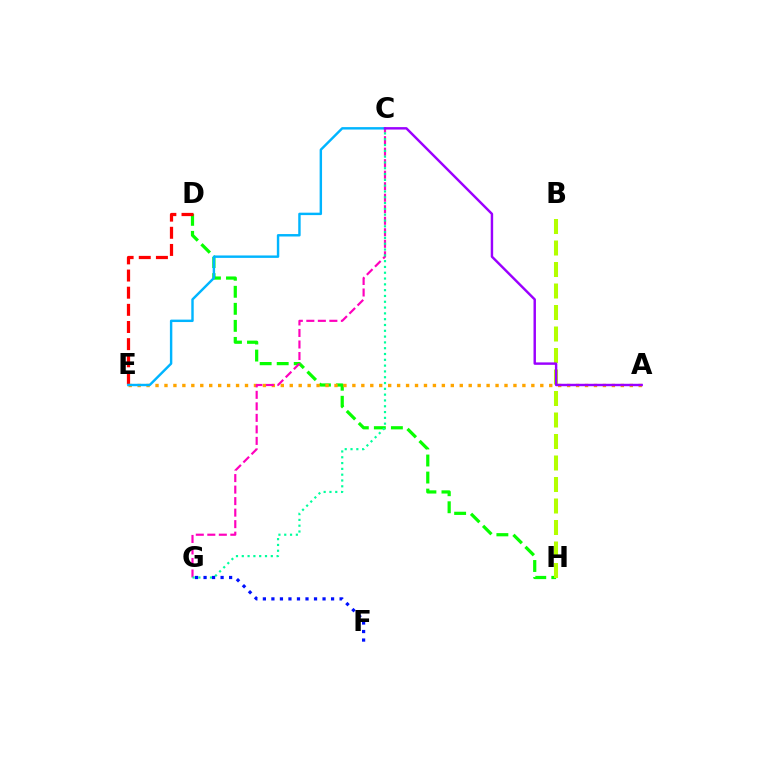{('D', 'H'): [{'color': '#08ff00', 'line_style': 'dashed', 'thickness': 2.31}], ('D', 'E'): [{'color': '#ff0000', 'line_style': 'dashed', 'thickness': 2.33}], ('A', 'E'): [{'color': '#ffa500', 'line_style': 'dotted', 'thickness': 2.43}], ('C', 'G'): [{'color': '#ff00bd', 'line_style': 'dashed', 'thickness': 1.56}, {'color': '#00ff9d', 'line_style': 'dotted', 'thickness': 1.58}], ('C', 'E'): [{'color': '#00b5ff', 'line_style': 'solid', 'thickness': 1.75}], ('B', 'H'): [{'color': '#b3ff00', 'line_style': 'dashed', 'thickness': 2.92}], ('A', 'C'): [{'color': '#9b00ff', 'line_style': 'solid', 'thickness': 1.75}], ('F', 'G'): [{'color': '#0010ff', 'line_style': 'dotted', 'thickness': 2.32}]}